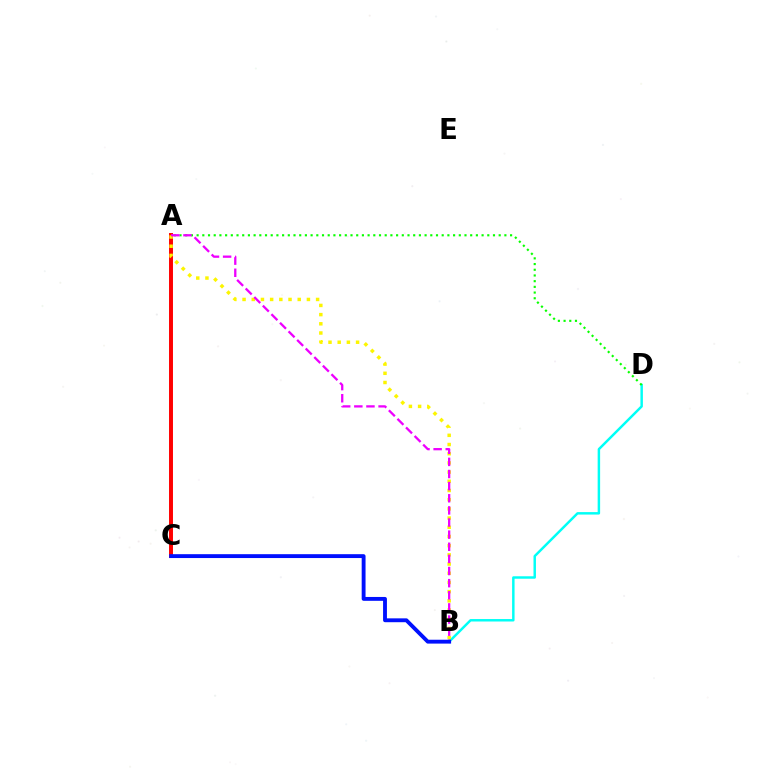{('B', 'D'): [{'color': '#00fff6', 'line_style': 'solid', 'thickness': 1.77}], ('A', 'C'): [{'color': '#ff0000', 'line_style': 'solid', 'thickness': 2.84}], ('A', 'B'): [{'color': '#fcf500', 'line_style': 'dotted', 'thickness': 2.5}, {'color': '#ee00ff', 'line_style': 'dashed', 'thickness': 1.65}], ('A', 'D'): [{'color': '#08ff00', 'line_style': 'dotted', 'thickness': 1.55}], ('B', 'C'): [{'color': '#0010ff', 'line_style': 'solid', 'thickness': 2.78}]}